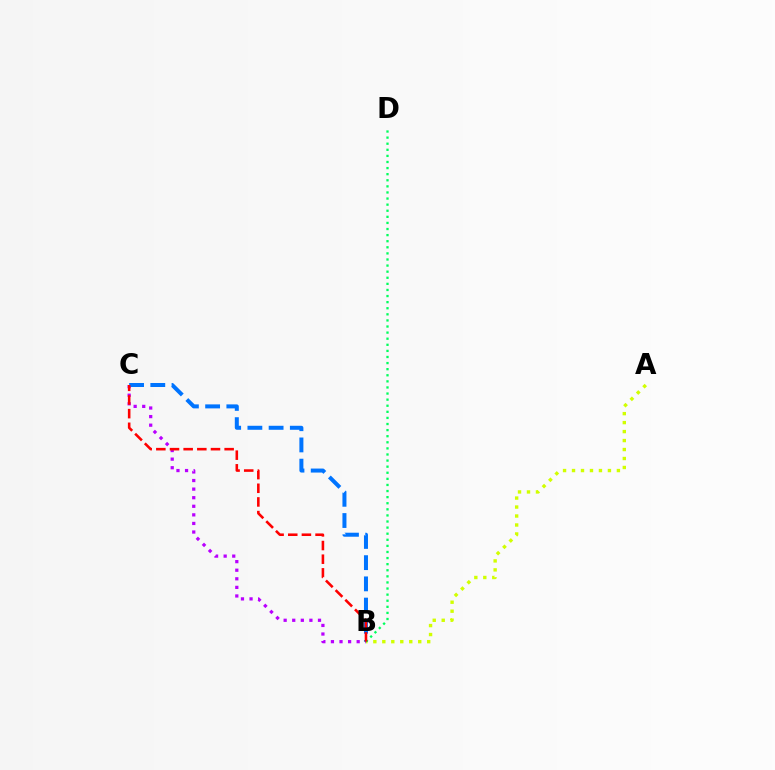{('B', 'C'): [{'color': '#b900ff', 'line_style': 'dotted', 'thickness': 2.33}, {'color': '#0074ff', 'line_style': 'dashed', 'thickness': 2.88}, {'color': '#ff0000', 'line_style': 'dashed', 'thickness': 1.86}], ('A', 'B'): [{'color': '#d1ff00', 'line_style': 'dotted', 'thickness': 2.44}], ('B', 'D'): [{'color': '#00ff5c', 'line_style': 'dotted', 'thickness': 1.66}]}